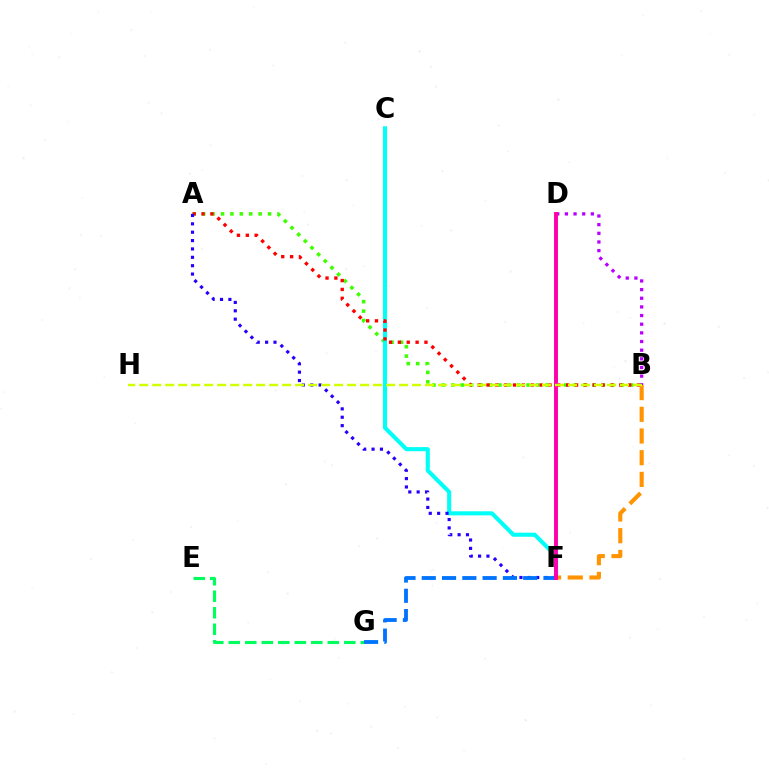{('A', 'B'): [{'color': '#3dff00', 'line_style': 'dotted', 'thickness': 2.56}, {'color': '#ff0000', 'line_style': 'dotted', 'thickness': 2.41}], ('C', 'F'): [{'color': '#00fff6', 'line_style': 'solid', 'thickness': 2.94}], ('E', 'G'): [{'color': '#00ff5c', 'line_style': 'dashed', 'thickness': 2.24}], ('A', 'F'): [{'color': '#2500ff', 'line_style': 'dotted', 'thickness': 2.27}], ('B', 'F'): [{'color': '#ff9400', 'line_style': 'dashed', 'thickness': 2.95}], ('F', 'G'): [{'color': '#0074ff', 'line_style': 'dashed', 'thickness': 2.76}], ('B', 'D'): [{'color': '#b900ff', 'line_style': 'dotted', 'thickness': 2.35}], ('D', 'F'): [{'color': '#ff00ac', 'line_style': 'solid', 'thickness': 2.82}], ('B', 'H'): [{'color': '#d1ff00', 'line_style': 'dashed', 'thickness': 1.77}]}